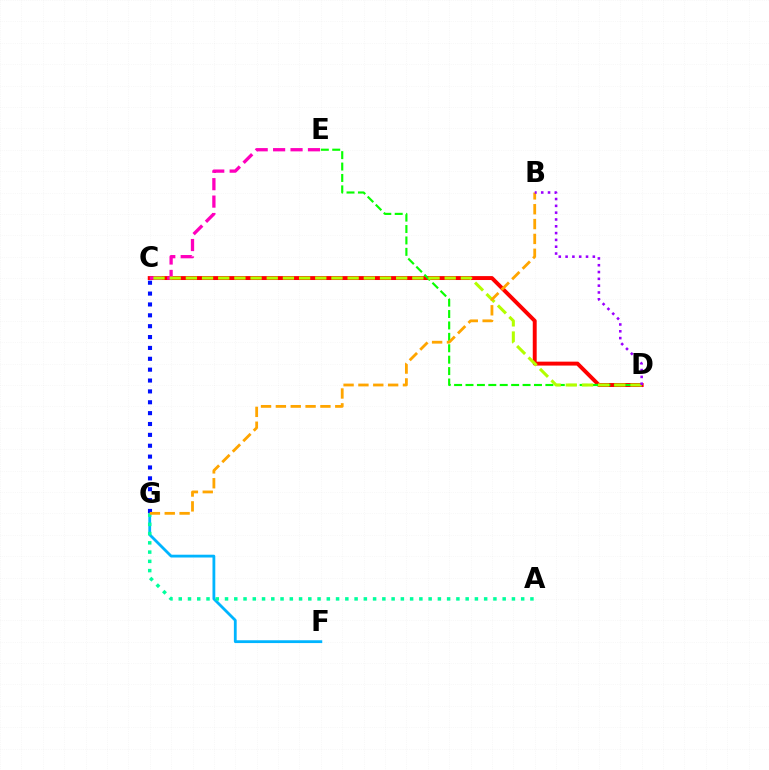{('F', 'G'): [{'color': '#00b5ff', 'line_style': 'solid', 'thickness': 2.02}], ('C', 'D'): [{'color': '#ff0000', 'line_style': 'solid', 'thickness': 2.83}, {'color': '#b3ff00', 'line_style': 'dashed', 'thickness': 2.2}], ('D', 'E'): [{'color': '#08ff00', 'line_style': 'dashed', 'thickness': 1.55}], ('C', 'G'): [{'color': '#0010ff', 'line_style': 'dotted', 'thickness': 2.95}], ('C', 'E'): [{'color': '#ff00bd', 'line_style': 'dashed', 'thickness': 2.37}], ('A', 'G'): [{'color': '#00ff9d', 'line_style': 'dotted', 'thickness': 2.51}], ('B', 'G'): [{'color': '#ffa500', 'line_style': 'dashed', 'thickness': 2.02}], ('B', 'D'): [{'color': '#9b00ff', 'line_style': 'dotted', 'thickness': 1.85}]}